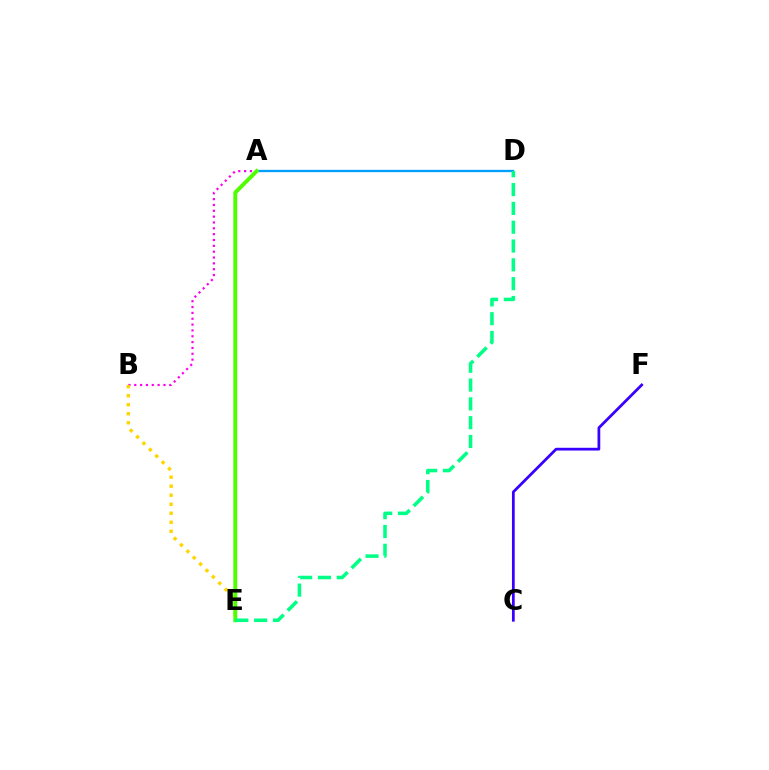{('A', 'B'): [{'color': '#ff00ed', 'line_style': 'dotted', 'thickness': 1.59}], ('C', 'F'): [{'color': '#3700ff', 'line_style': 'solid', 'thickness': 1.98}], ('B', 'E'): [{'color': '#ffd500', 'line_style': 'dotted', 'thickness': 2.45}], ('A', 'D'): [{'color': '#009eff', 'line_style': 'solid', 'thickness': 1.67}], ('A', 'E'): [{'color': '#ff0000', 'line_style': 'dashed', 'thickness': 1.73}, {'color': '#4fff00', 'line_style': 'solid', 'thickness': 2.81}], ('D', 'E'): [{'color': '#00ff86', 'line_style': 'dashed', 'thickness': 2.56}]}